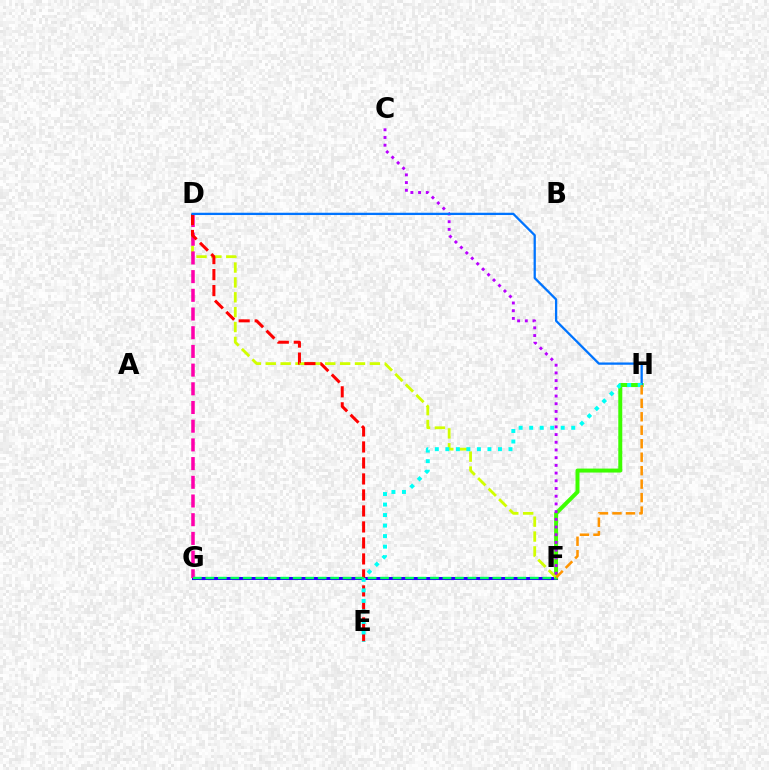{('F', 'G'): [{'color': '#2500ff', 'line_style': 'solid', 'thickness': 2.17}, {'color': '#00ff5c', 'line_style': 'dashed', 'thickness': 1.7}], ('F', 'H'): [{'color': '#3dff00', 'line_style': 'solid', 'thickness': 2.86}, {'color': '#ff9400', 'line_style': 'dashed', 'thickness': 1.83}], ('D', 'F'): [{'color': '#d1ff00', 'line_style': 'dashed', 'thickness': 2.02}], ('C', 'F'): [{'color': '#b900ff', 'line_style': 'dotted', 'thickness': 2.09}], ('D', 'G'): [{'color': '#ff00ac', 'line_style': 'dashed', 'thickness': 2.54}], ('D', 'E'): [{'color': '#ff0000', 'line_style': 'dashed', 'thickness': 2.17}], ('D', 'H'): [{'color': '#0074ff', 'line_style': 'solid', 'thickness': 1.64}], ('E', 'H'): [{'color': '#00fff6', 'line_style': 'dotted', 'thickness': 2.86}]}